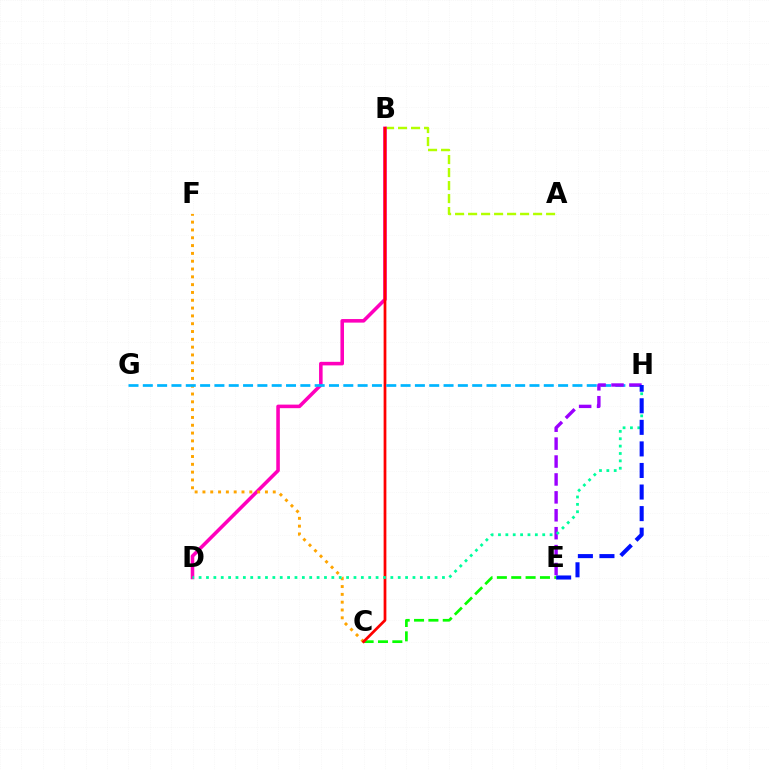{('A', 'B'): [{'color': '#b3ff00', 'line_style': 'dashed', 'thickness': 1.77}], ('C', 'E'): [{'color': '#08ff00', 'line_style': 'dashed', 'thickness': 1.95}], ('B', 'D'): [{'color': '#ff00bd', 'line_style': 'solid', 'thickness': 2.56}], ('C', 'F'): [{'color': '#ffa500', 'line_style': 'dotted', 'thickness': 2.12}], ('B', 'C'): [{'color': '#ff0000', 'line_style': 'solid', 'thickness': 1.97}], ('G', 'H'): [{'color': '#00b5ff', 'line_style': 'dashed', 'thickness': 1.95}], ('E', 'H'): [{'color': '#9b00ff', 'line_style': 'dashed', 'thickness': 2.43}, {'color': '#0010ff', 'line_style': 'dashed', 'thickness': 2.93}], ('D', 'H'): [{'color': '#00ff9d', 'line_style': 'dotted', 'thickness': 2.0}]}